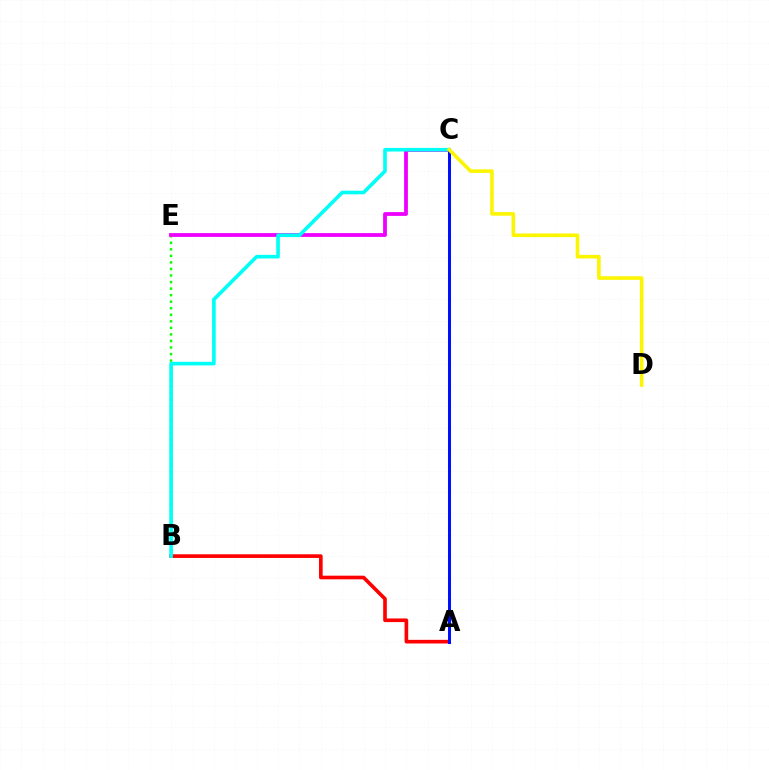{('A', 'B'): [{'color': '#ff0000', 'line_style': 'solid', 'thickness': 2.62}], ('B', 'E'): [{'color': '#08ff00', 'line_style': 'dotted', 'thickness': 1.78}], ('C', 'E'): [{'color': '#ee00ff', 'line_style': 'solid', 'thickness': 2.73}], ('B', 'C'): [{'color': '#00fff6', 'line_style': 'solid', 'thickness': 2.61}], ('A', 'C'): [{'color': '#0010ff', 'line_style': 'solid', 'thickness': 2.17}], ('C', 'D'): [{'color': '#fcf500', 'line_style': 'solid', 'thickness': 2.58}]}